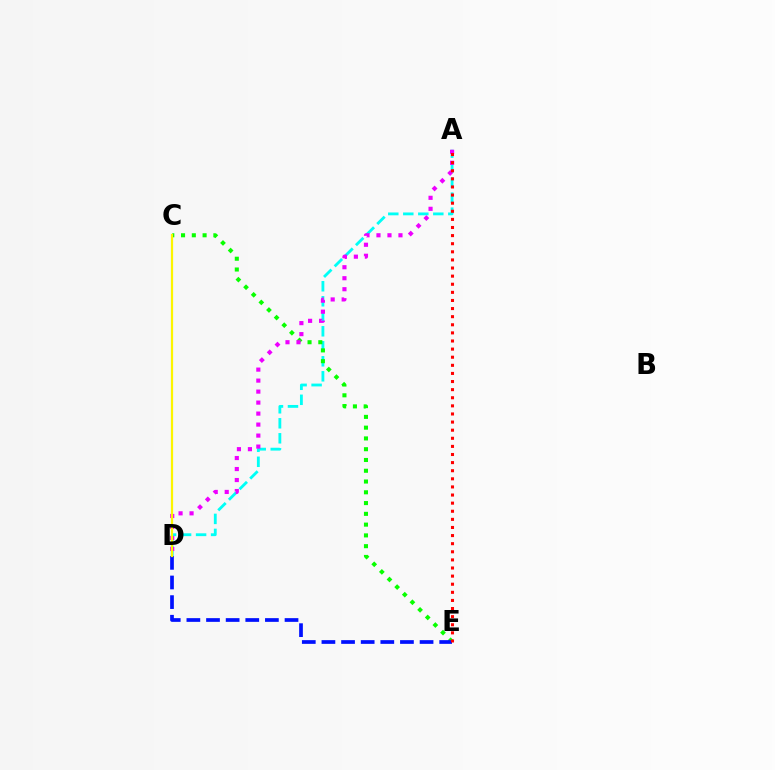{('A', 'D'): [{'color': '#00fff6', 'line_style': 'dashed', 'thickness': 2.04}, {'color': '#ee00ff', 'line_style': 'dotted', 'thickness': 2.99}], ('C', 'E'): [{'color': '#08ff00', 'line_style': 'dotted', 'thickness': 2.93}], ('D', 'E'): [{'color': '#0010ff', 'line_style': 'dashed', 'thickness': 2.67}], ('A', 'E'): [{'color': '#ff0000', 'line_style': 'dotted', 'thickness': 2.2}], ('C', 'D'): [{'color': '#fcf500', 'line_style': 'solid', 'thickness': 1.61}]}